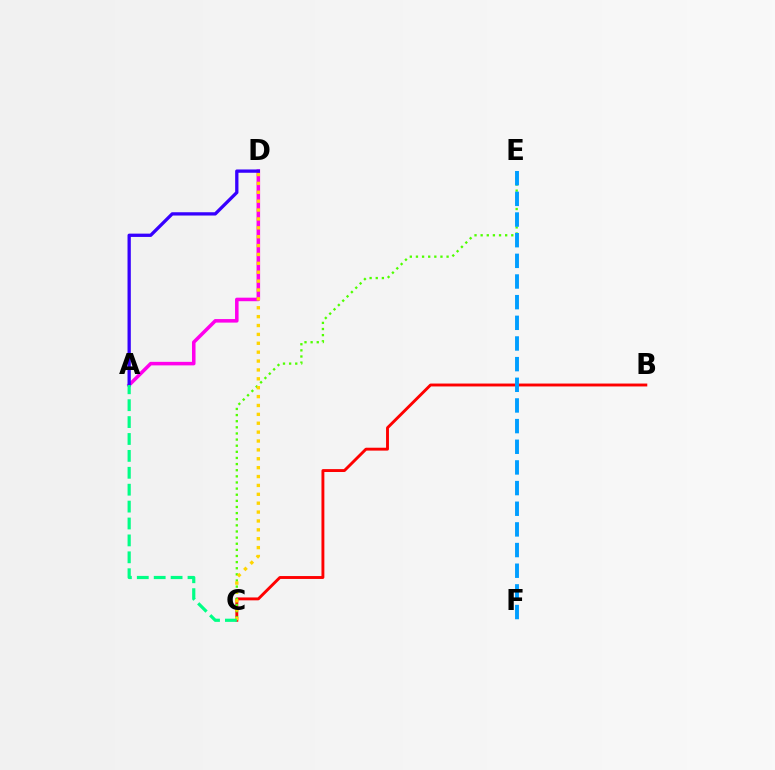{('A', 'D'): [{'color': '#ff00ed', 'line_style': 'solid', 'thickness': 2.54}, {'color': '#3700ff', 'line_style': 'solid', 'thickness': 2.37}], ('B', 'C'): [{'color': '#ff0000', 'line_style': 'solid', 'thickness': 2.09}], ('C', 'E'): [{'color': '#4fff00', 'line_style': 'dotted', 'thickness': 1.66}], ('E', 'F'): [{'color': '#009eff', 'line_style': 'dashed', 'thickness': 2.81}], ('C', 'D'): [{'color': '#ffd500', 'line_style': 'dotted', 'thickness': 2.41}], ('A', 'C'): [{'color': '#00ff86', 'line_style': 'dashed', 'thickness': 2.3}]}